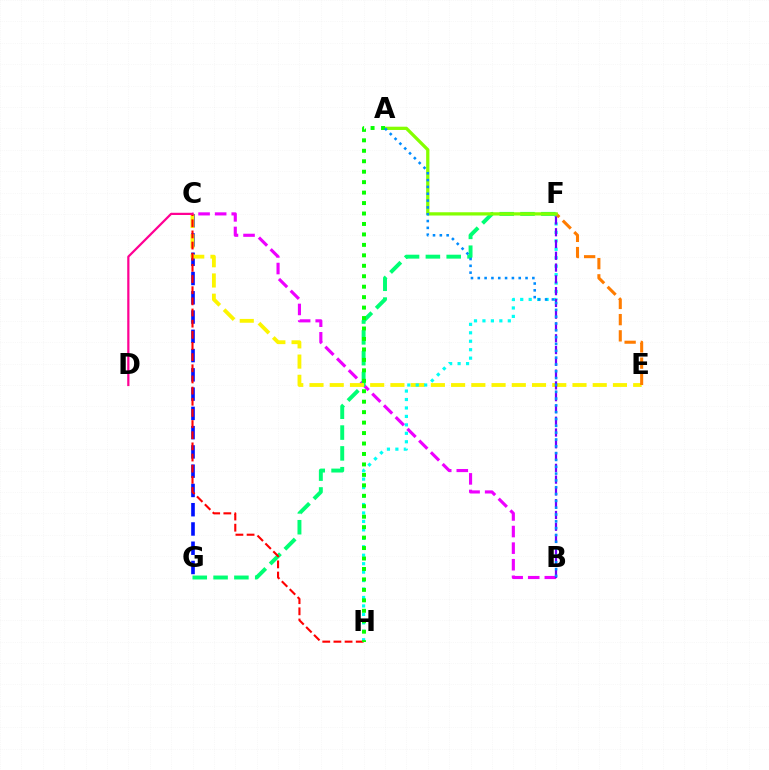{('B', 'C'): [{'color': '#ee00ff', 'line_style': 'dashed', 'thickness': 2.25}], ('F', 'G'): [{'color': '#00ff74', 'line_style': 'dashed', 'thickness': 2.83}], ('C', 'G'): [{'color': '#0010ff', 'line_style': 'dashed', 'thickness': 2.62}], ('C', 'E'): [{'color': '#fcf500', 'line_style': 'dashed', 'thickness': 2.75}], ('F', 'H'): [{'color': '#00fff6', 'line_style': 'dotted', 'thickness': 2.3}], ('B', 'F'): [{'color': '#7200ff', 'line_style': 'dashed', 'thickness': 1.6}], ('E', 'F'): [{'color': '#ff7c00', 'line_style': 'dashed', 'thickness': 2.2}], ('A', 'F'): [{'color': '#84ff00', 'line_style': 'solid', 'thickness': 2.35}], ('C', 'H'): [{'color': '#ff0000', 'line_style': 'dashed', 'thickness': 1.52}], ('A', 'H'): [{'color': '#08ff00', 'line_style': 'dotted', 'thickness': 2.84}], ('A', 'B'): [{'color': '#008cff', 'line_style': 'dotted', 'thickness': 1.85}], ('C', 'D'): [{'color': '#ff0094', 'line_style': 'solid', 'thickness': 1.6}]}